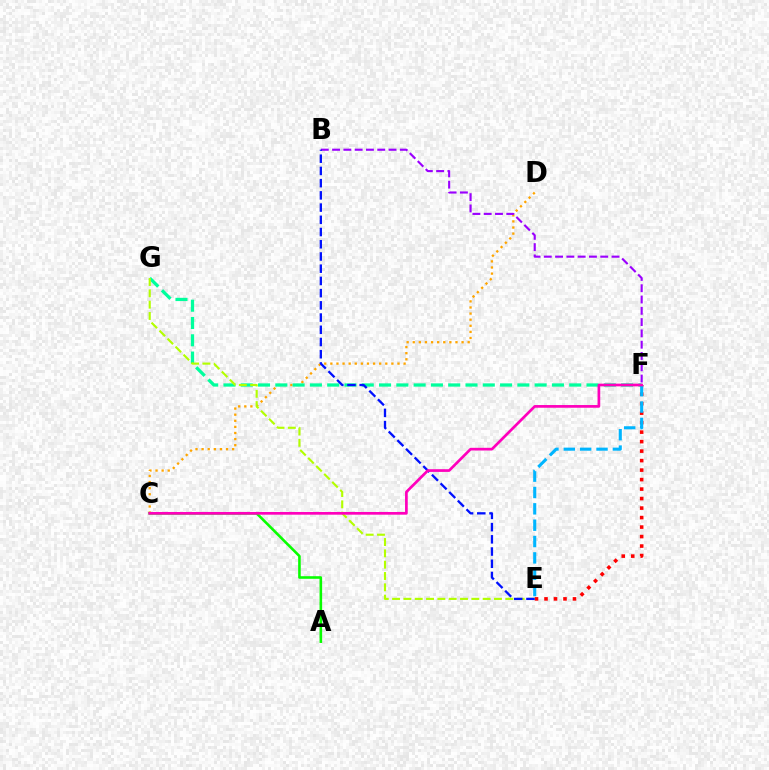{('C', 'D'): [{'color': '#ffa500', 'line_style': 'dotted', 'thickness': 1.66}], ('E', 'F'): [{'color': '#ff0000', 'line_style': 'dotted', 'thickness': 2.58}, {'color': '#00b5ff', 'line_style': 'dashed', 'thickness': 2.22}], ('F', 'G'): [{'color': '#00ff9d', 'line_style': 'dashed', 'thickness': 2.35}], ('A', 'C'): [{'color': '#08ff00', 'line_style': 'solid', 'thickness': 1.87}], ('E', 'G'): [{'color': '#b3ff00', 'line_style': 'dashed', 'thickness': 1.54}], ('B', 'F'): [{'color': '#9b00ff', 'line_style': 'dashed', 'thickness': 1.53}], ('B', 'E'): [{'color': '#0010ff', 'line_style': 'dashed', 'thickness': 1.66}], ('C', 'F'): [{'color': '#ff00bd', 'line_style': 'solid', 'thickness': 1.95}]}